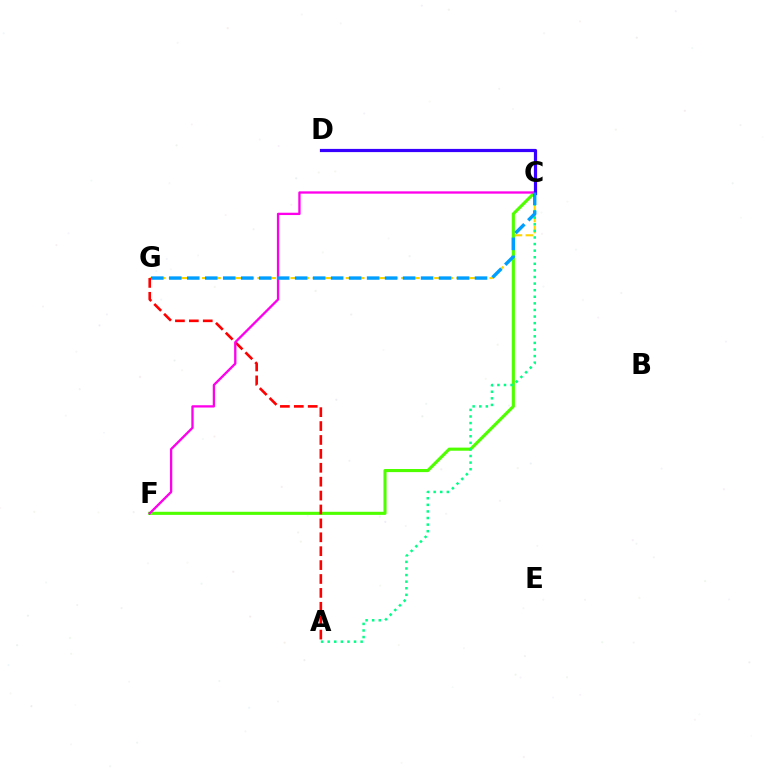{('C', 'G'): [{'color': '#ffd500', 'line_style': 'dashed', 'thickness': 1.5}, {'color': '#009eff', 'line_style': 'dashed', 'thickness': 2.44}], ('C', 'F'): [{'color': '#4fff00', 'line_style': 'solid', 'thickness': 2.24}, {'color': '#ff00ed', 'line_style': 'solid', 'thickness': 1.67}], ('A', 'G'): [{'color': '#ff0000', 'line_style': 'dashed', 'thickness': 1.89}], ('A', 'C'): [{'color': '#00ff86', 'line_style': 'dotted', 'thickness': 1.79}], ('C', 'D'): [{'color': '#3700ff', 'line_style': 'solid', 'thickness': 2.3}]}